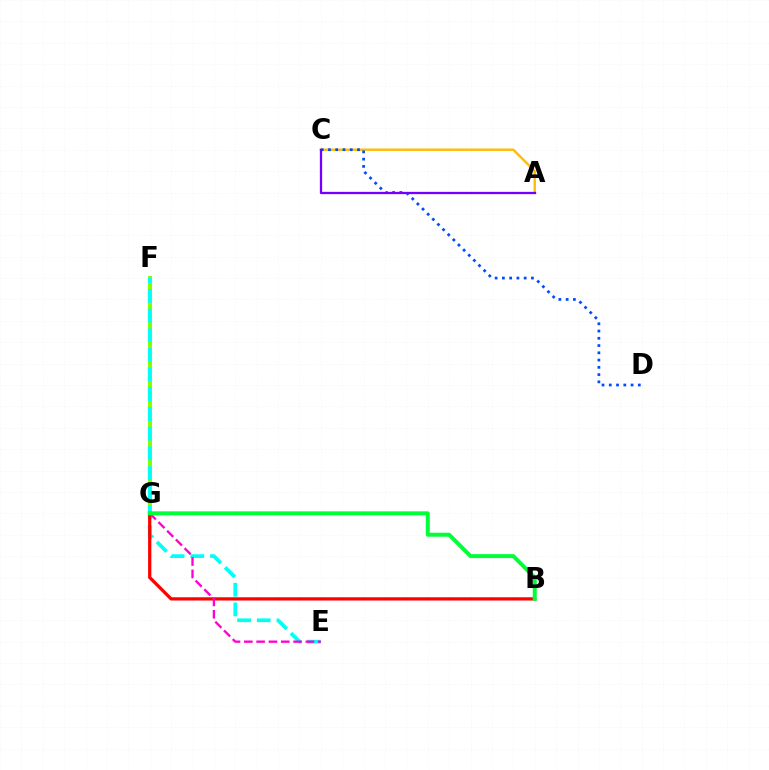{('F', 'G'): [{'color': '#84ff00', 'line_style': 'solid', 'thickness': 2.91}], ('E', 'F'): [{'color': '#00fff6', 'line_style': 'dashed', 'thickness': 2.67}], ('A', 'C'): [{'color': '#ffbd00', 'line_style': 'solid', 'thickness': 1.73}, {'color': '#7200ff', 'line_style': 'solid', 'thickness': 1.65}], ('C', 'D'): [{'color': '#004bff', 'line_style': 'dotted', 'thickness': 1.97}], ('B', 'G'): [{'color': '#ff0000', 'line_style': 'solid', 'thickness': 2.34}, {'color': '#00ff39', 'line_style': 'solid', 'thickness': 2.86}], ('E', 'G'): [{'color': '#ff00cf', 'line_style': 'dashed', 'thickness': 1.67}]}